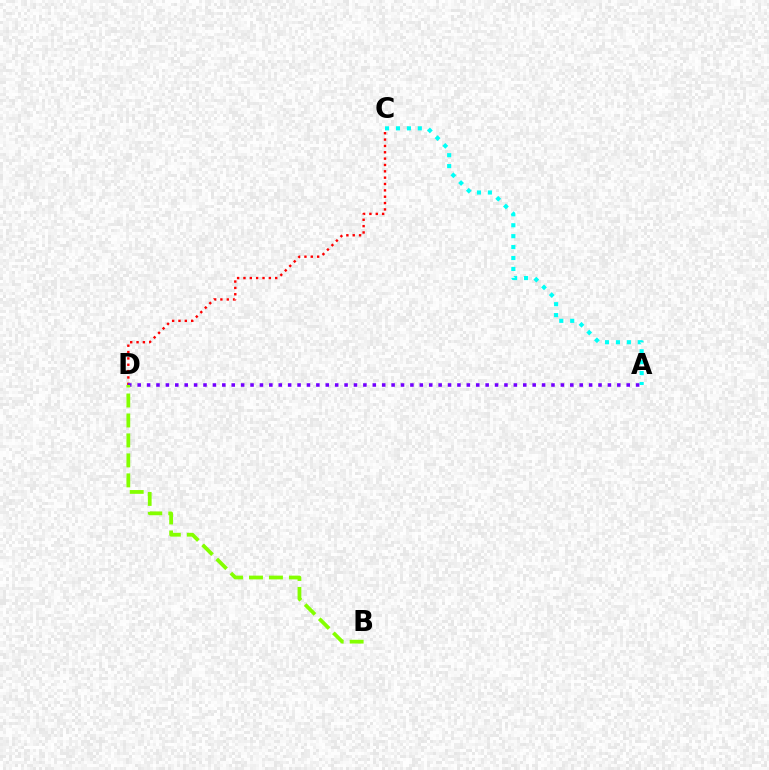{('C', 'D'): [{'color': '#ff0000', 'line_style': 'dotted', 'thickness': 1.72}], ('A', 'C'): [{'color': '#00fff6', 'line_style': 'dotted', 'thickness': 2.97}], ('A', 'D'): [{'color': '#7200ff', 'line_style': 'dotted', 'thickness': 2.56}], ('B', 'D'): [{'color': '#84ff00', 'line_style': 'dashed', 'thickness': 2.71}]}